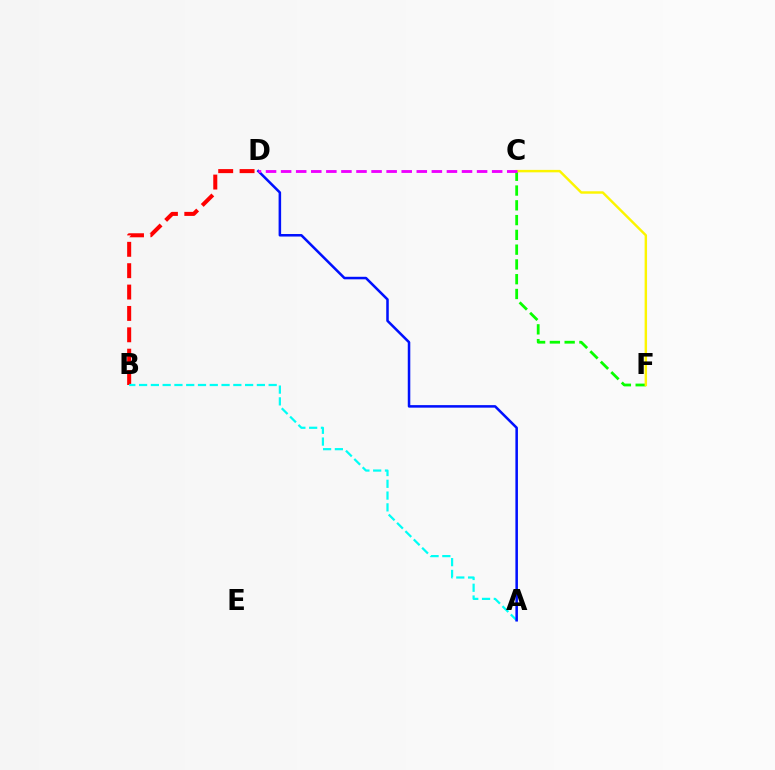{('B', 'D'): [{'color': '#ff0000', 'line_style': 'dashed', 'thickness': 2.9}], ('A', 'B'): [{'color': '#00fff6', 'line_style': 'dashed', 'thickness': 1.6}], ('C', 'F'): [{'color': '#08ff00', 'line_style': 'dashed', 'thickness': 2.01}, {'color': '#fcf500', 'line_style': 'solid', 'thickness': 1.76}], ('A', 'D'): [{'color': '#0010ff', 'line_style': 'solid', 'thickness': 1.82}], ('C', 'D'): [{'color': '#ee00ff', 'line_style': 'dashed', 'thickness': 2.05}]}